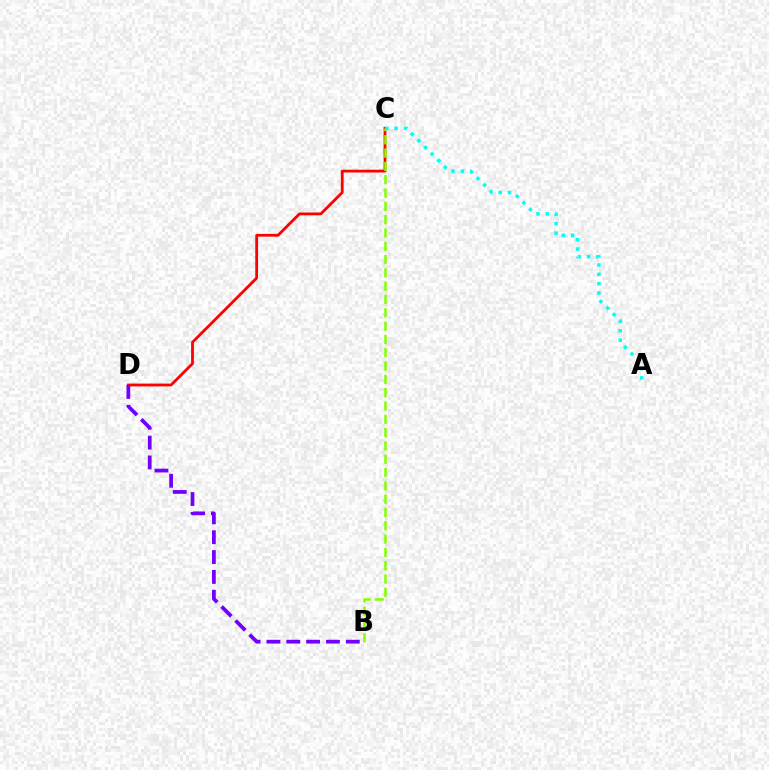{('C', 'D'): [{'color': '#ff0000', 'line_style': 'solid', 'thickness': 2.01}], ('B', 'D'): [{'color': '#7200ff', 'line_style': 'dashed', 'thickness': 2.7}], ('B', 'C'): [{'color': '#84ff00', 'line_style': 'dashed', 'thickness': 1.81}], ('A', 'C'): [{'color': '#00fff6', 'line_style': 'dotted', 'thickness': 2.54}]}